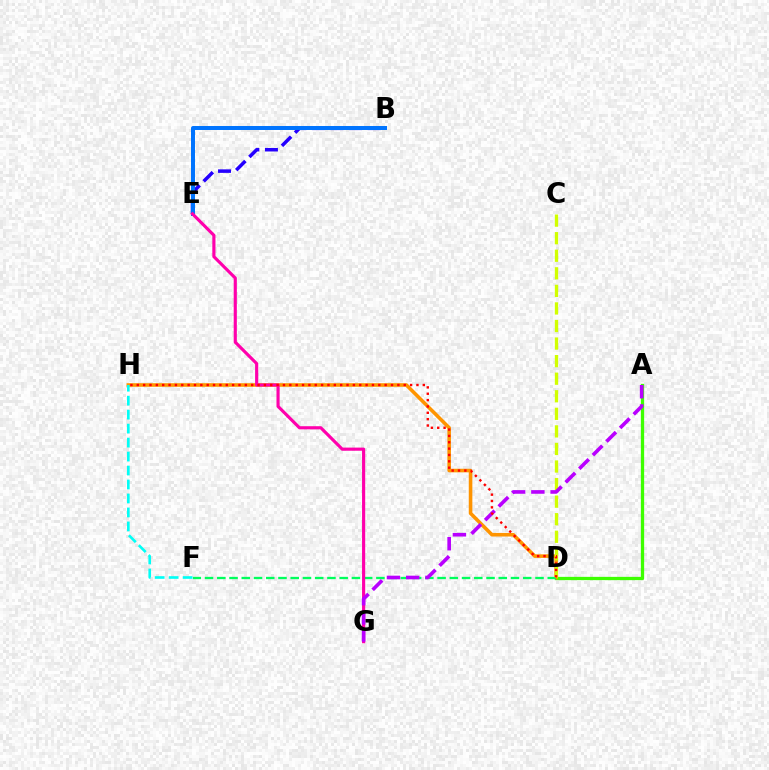{('A', 'D'): [{'color': '#3dff00', 'line_style': 'solid', 'thickness': 2.36}], ('B', 'E'): [{'color': '#2500ff', 'line_style': 'dashed', 'thickness': 2.53}, {'color': '#0074ff', 'line_style': 'solid', 'thickness': 2.87}], ('D', 'H'): [{'color': '#ff9400', 'line_style': 'solid', 'thickness': 2.58}, {'color': '#ff0000', 'line_style': 'dotted', 'thickness': 1.73}], ('D', 'F'): [{'color': '#00ff5c', 'line_style': 'dashed', 'thickness': 1.66}], ('C', 'D'): [{'color': '#d1ff00', 'line_style': 'dashed', 'thickness': 2.39}], ('E', 'G'): [{'color': '#ff00ac', 'line_style': 'solid', 'thickness': 2.26}], ('F', 'H'): [{'color': '#00fff6', 'line_style': 'dashed', 'thickness': 1.9}], ('A', 'G'): [{'color': '#b900ff', 'line_style': 'dashed', 'thickness': 2.61}]}